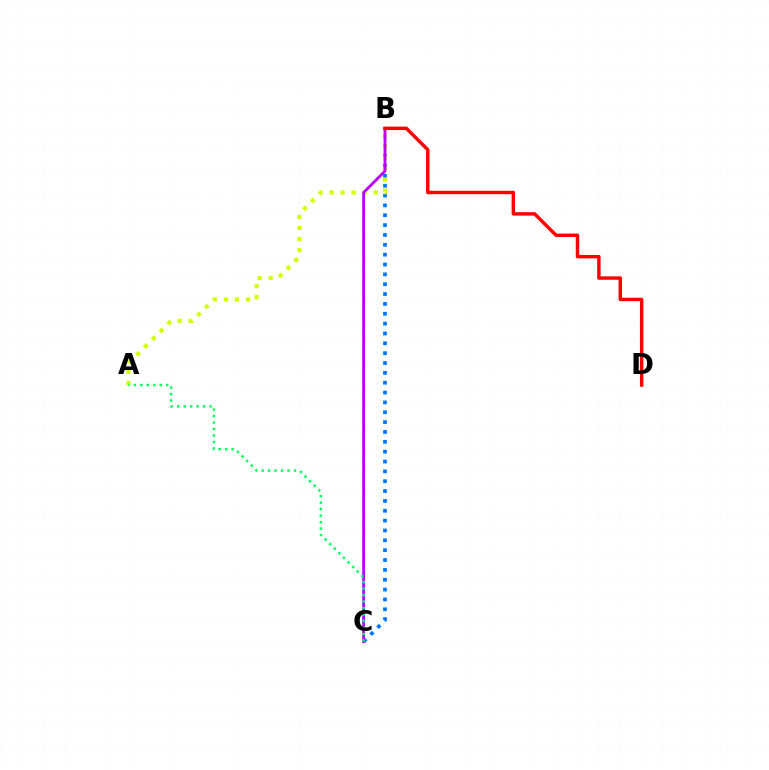{('B', 'C'): [{'color': '#0074ff', 'line_style': 'dotted', 'thickness': 2.68}, {'color': '#b900ff', 'line_style': 'solid', 'thickness': 2.04}], ('A', 'B'): [{'color': '#d1ff00', 'line_style': 'dotted', 'thickness': 3.0}], ('B', 'D'): [{'color': '#ff0000', 'line_style': 'solid', 'thickness': 2.47}], ('A', 'C'): [{'color': '#00ff5c', 'line_style': 'dotted', 'thickness': 1.76}]}